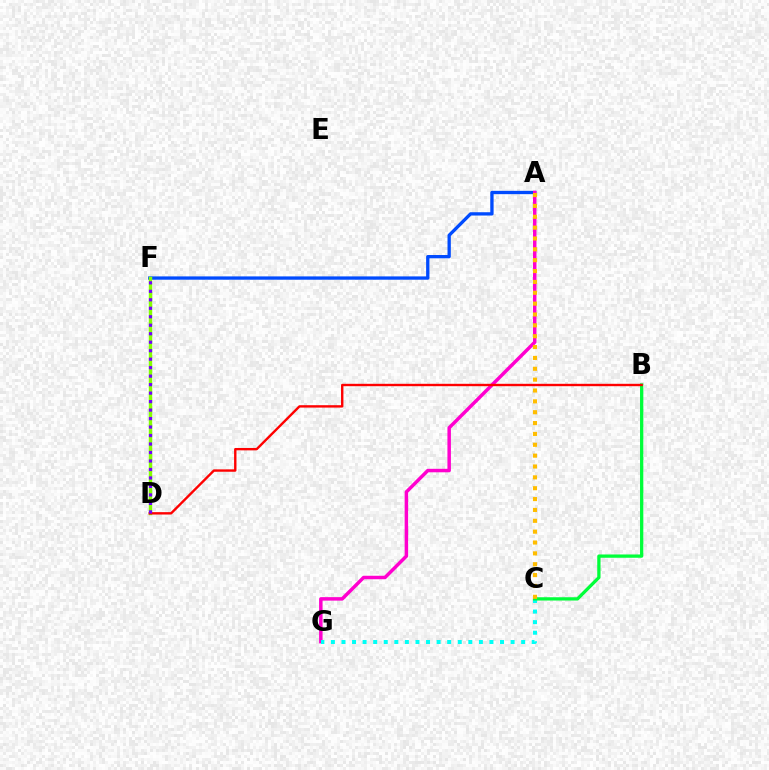{('A', 'F'): [{'color': '#004bff', 'line_style': 'solid', 'thickness': 2.38}], ('A', 'G'): [{'color': '#ff00cf', 'line_style': 'solid', 'thickness': 2.5}], ('C', 'G'): [{'color': '#00fff6', 'line_style': 'dotted', 'thickness': 2.87}], ('B', 'C'): [{'color': '#00ff39', 'line_style': 'solid', 'thickness': 2.36}], ('D', 'F'): [{'color': '#84ff00', 'line_style': 'solid', 'thickness': 2.46}, {'color': '#7200ff', 'line_style': 'dotted', 'thickness': 2.31}], ('B', 'D'): [{'color': '#ff0000', 'line_style': 'solid', 'thickness': 1.72}], ('A', 'C'): [{'color': '#ffbd00', 'line_style': 'dotted', 'thickness': 2.95}]}